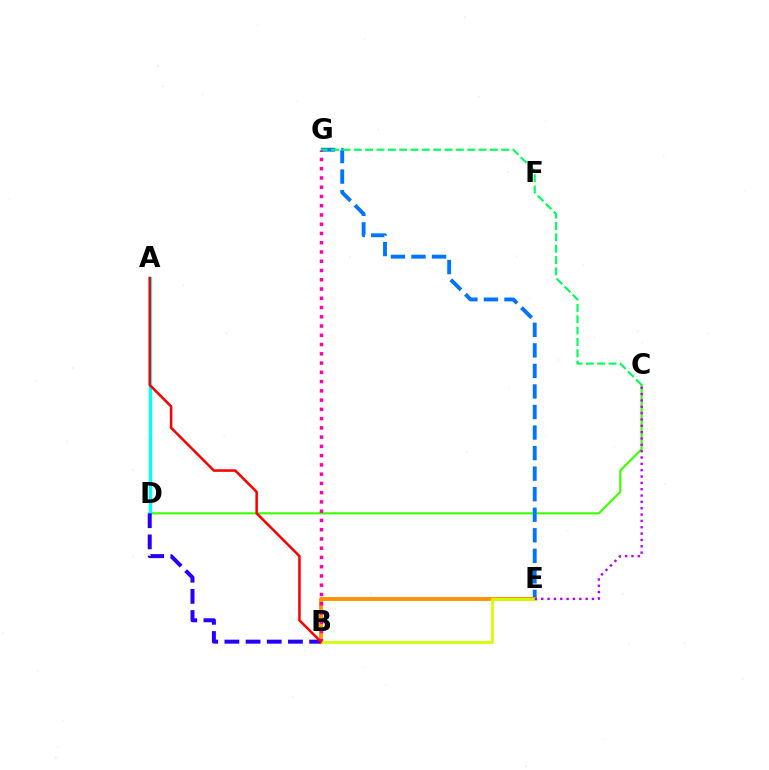{('C', 'D'): [{'color': '#3dff00', 'line_style': 'solid', 'thickness': 1.53}], ('E', 'G'): [{'color': '#0074ff', 'line_style': 'dashed', 'thickness': 2.79}], ('A', 'D'): [{'color': '#00fff6', 'line_style': 'solid', 'thickness': 2.4}], ('B', 'E'): [{'color': '#ff9400', 'line_style': 'solid', 'thickness': 2.78}, {'color': '#d1ff00', 'line_style': 'solid', 'thickness': 2.0}], ('C', 'G'): [{'color': '#00ff5c', 'line_style': 'dashed', 'thickness': 1.54}], ('B', 'G'): [{'color': '#ff00ac', 'line_style': 'dotted', 'thickness': 2.51}], ('B', 'D'): [{'color': '#2500ff', 'line_style': 'dashed', 'thickness': 2.88}], ('C', 'E'): [{'color': '#b900ff', 'line_style': 'dotted', 'thickness': 1.72}], ('A', 'B'): [{'color': '#ff0000', 'line_style': 'solid', 'thickness': 1.83}]}